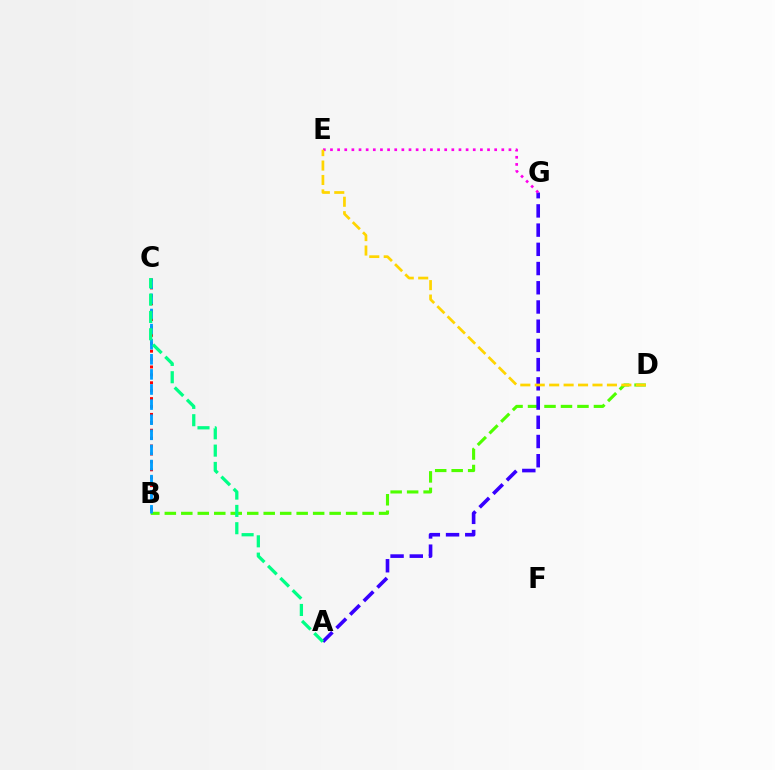{('B', 'D'): [{'color': '#4fff00', 'line_style': 'dashed', 'thickness': 2.24}], ('B', 'C'): [{'color': '#ff0000', 'line_style': 'dotted', 'thickness': 2.15}, {'color': '#009eff', 'line_style': 'dashed', 'thickness': 2.05}], ('A', 'G'): [{'color': '#3700ff', 'line_style': 'dashed', 'thickness': 2.61}], ('A', 'C'): [{'color': '#00ff86', 'line_style': 'dashed', 'thickness': 2.35}], ('E', 'G'): [{'color': '#ff00ed', 'line_style': 'dotted', 'thickness': 1.94}], ('D', 'E'): [{'color': '#ffd500', 'line_style': 'dashed', 'thickness': 1.96}]}